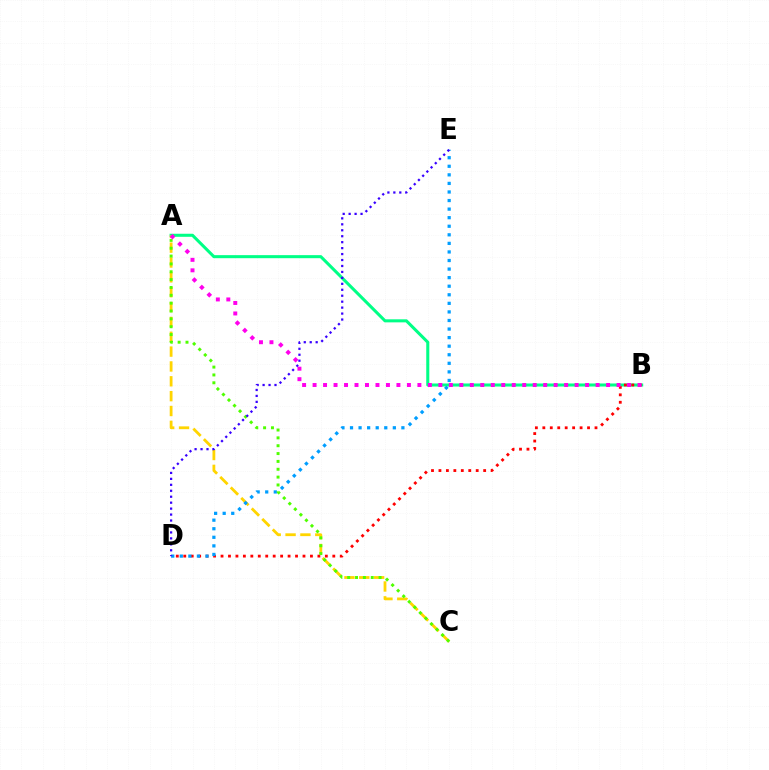{('A', 'B'): [{'color': '#00ff86', 'line_style': 'solid', 'thickness': 2.2}, {'color': '#ff00ed', 'line_style': 'dotted', 'thickness': 2.85}], ('B', 'D'): [{'color': '#ff0000', 'line_style': 'dotted', 'thickness': 2.02}], ('A', 'C'): [{'color': '#ffd500', 'line_style': 'dashed', 'thickness': 2.02}, {'color': '#4fff00', 'line_style': 'dotted', 'thickness': 2.13}], ('D', 'E'): [{'color': '#009eff', 'line_style': 'dotted', 'thickness': 2.33}, {'color': '#3700ff', 'line_style': 'dotted', 'thickness': 1.62}]}